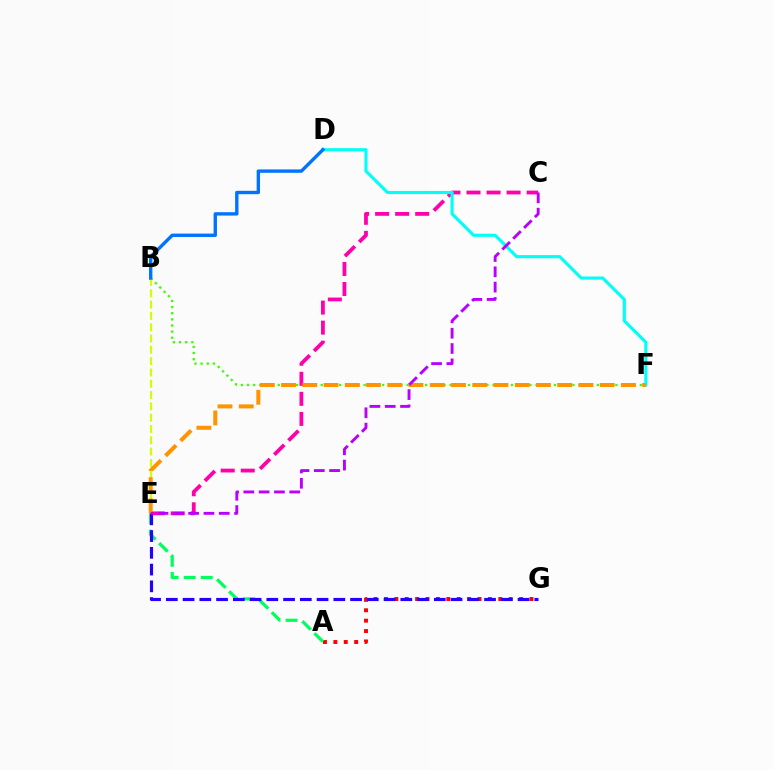{('B', 'F'): [{'color': '#3dff00', 'line_style': 'dotted', 'thickness': 1.67}], ('A', 'G'): [{'color': '#ff0000', 'line_style': 'dotted', 'thickness': 2.82}], ('C', 'E'): [{'color': '#ff00ac', 'line_style': 'dashed', 'thickness': 2.72}, {'color': '#b900ff', 'line_style': 'dashed', 'thickness': 2.08}], ('D', 'F'): [{'color': '#00fff6', 'line_style': 'solid', 'thickness': 2.24}], ('B', 'E'): [{'color': '#d1ff00', 'line_style': 'dashed', 'thickness': 1.54}], ('A', 'E'): [{'color': '#00ff5c', 'line_style': 'dashed', 'thickness': 2.32}], ('E', 'F'): [{'color': '#ff9400', 'line_style': 'dashed', 'thickness': 2.89}], ('E', 'G'): [{'color': '#2500ff', 'line_style': 'dashed', 'thickness': 2.28}], ('B', 'D'): [{'color': '#0074ff', 'line_style': 'solid', 'thickness': 2.43}]}